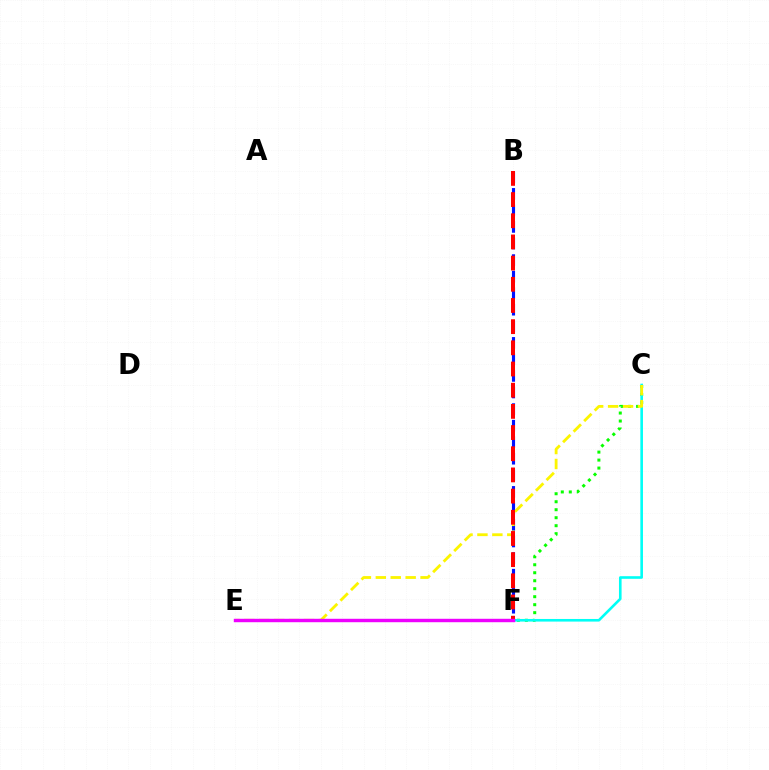{('B', 'F'): [{'color': '#0010ff', 'line_style': 'dashed', 'thickness': 2.25}, {'color': '#ff0000', 'line_style': 'dashed', 'thickness': 2.88}], ('C', 'F'): [{'color': '#08ff00', 'line_style': 'dotted', 'thickness': 2.17}, {'color': '#00fff6', 'line_style': 'solid', 'thickness': 1.89}], ('C', 'E'): [{'color': '#fcf500', 'line_style': 'dashed', 'thickness': 2.03}], ('E', 'F'): [{'color': '#ee00ff', 'line_style': 'solid', 'thickness': 2.47}]}